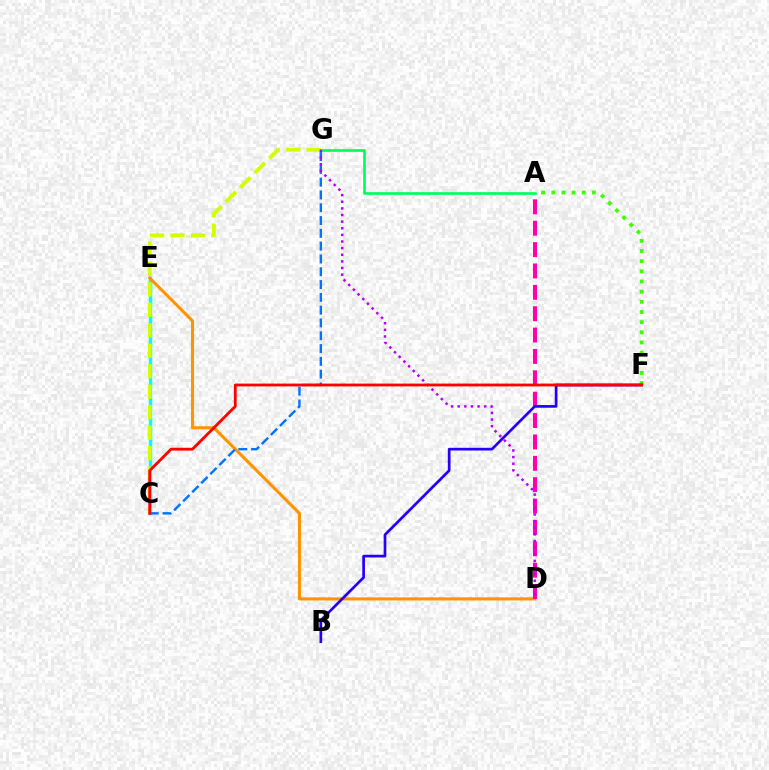{('C', 'E'): [{'color': '#00fff6', 'line_style': 'solid', 'thickness': 2.47}], ('D', 'E'): [{'color': '#ff9400', 'line_style': 'solid', 'thickness': 2.21}], ('A', 'F'): [{'color': '#3dff00', 'line_style': 'dotted', 'thickness': 2.76}], ('C', 'G'): [{'color': '#d1ff00', 'line_style': 'dashed', 'thickness': 2.78}, {'color': '#0074ff', 'line_style': 'dashed', 'thickness': 1.74}], ('A', 'D'): [{'color': '#ff00ac', 'line_style': 'dashed', 'thickness': 2.9}], ('B', 'F'): [{'color': '#2500ff', 'line_style': 'solid', 'thickness': 1.95}], ('A', 'G'): [{'color': '#00ff5c', 'line_style': 'solid', 'thickness': 1.92}], ('D', 'G'): [{'color': '#b900ff', 'line_style': 'dotted', 'thickness': 1.8}], ('C', 'F'): [{'color': '#ff0000', 'line_style': 'solid', 'thickness': 2.03}]}